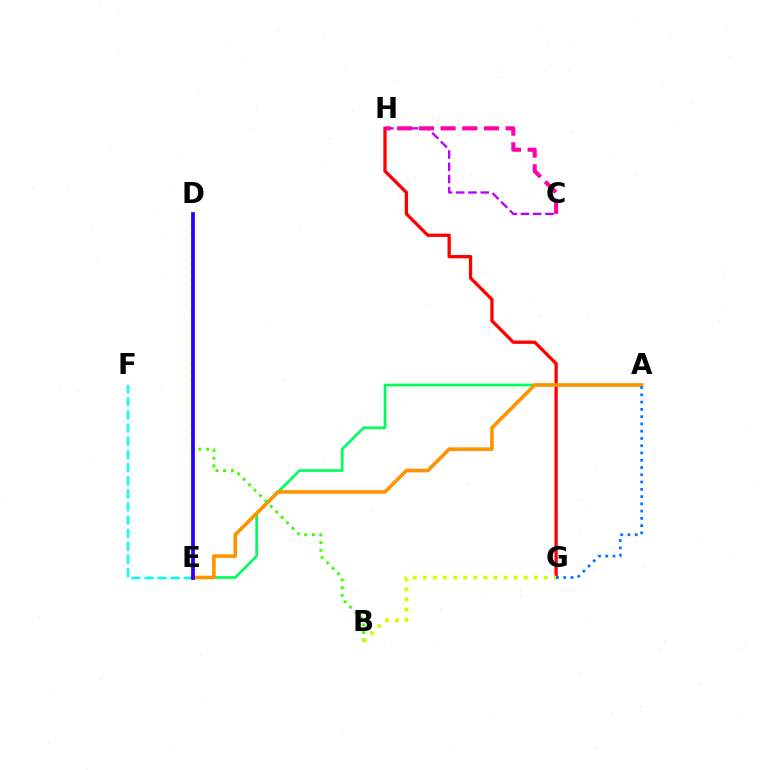{('A', 'E'): [{'color': '#00ff5c', 'line_style': 'solid', 'thickness': 1.93}, {'color': '#ff9400', 'line_style': 'solid', 'thickness': 2.62}], ('E', 'F'): [{'color': '#00fff6', 'line_style': 'dashed', 'thickness': 1.79}], ('G', 'H'): [{'color': '#ff0000', 'line_style': 'solid', 'thickness': 2.37}], ('B', 'D'): [{'color': '#3dff00', 'line_style': 'dotted', 'thickness': 2.09}], ('C', 'H'): [{'color': '#b900ff', 'line_style': 'dashed', 'thickness': 1.67}, {'color': '#ff00ac', 'line_style': 'dashed', 'thickness': 2.95}], ('B', 'G'): [{'color': '#d1ff00', 'line_style': 'dotted', 'thickness': 2.74}], ('A', 'G'): [{'color': '#0074ff', 'line_style': 'dotted', 'thickness': 1.97}], ('D', 'E'): [{'color': '#2500ff', 'line_style': 'solid', 'thickness': 2.71}]}